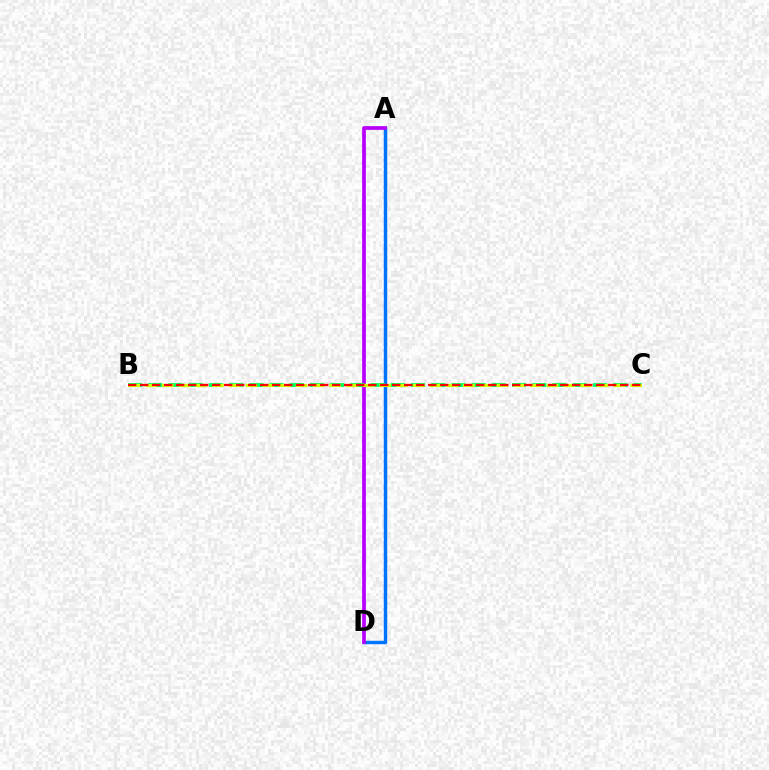{('A', 'D'): [{'color': '#0074ff', 'line_style': 'solid', 'thickness': 2.48}, {'color': '#b900ff', 'line_style': 'solid', 'thickness': 2.69}], ('B', 'C'): [{'color': '#00ff5c', 'line_style': 'dashed', 'thickness': 2.75}, {'color': '#d1ff00', 'line_style': 'dashed', 'thickness': 2.27}, {'color': '#ff0000', 'line_style': 'dashed', 'thickness': 1.63}]}